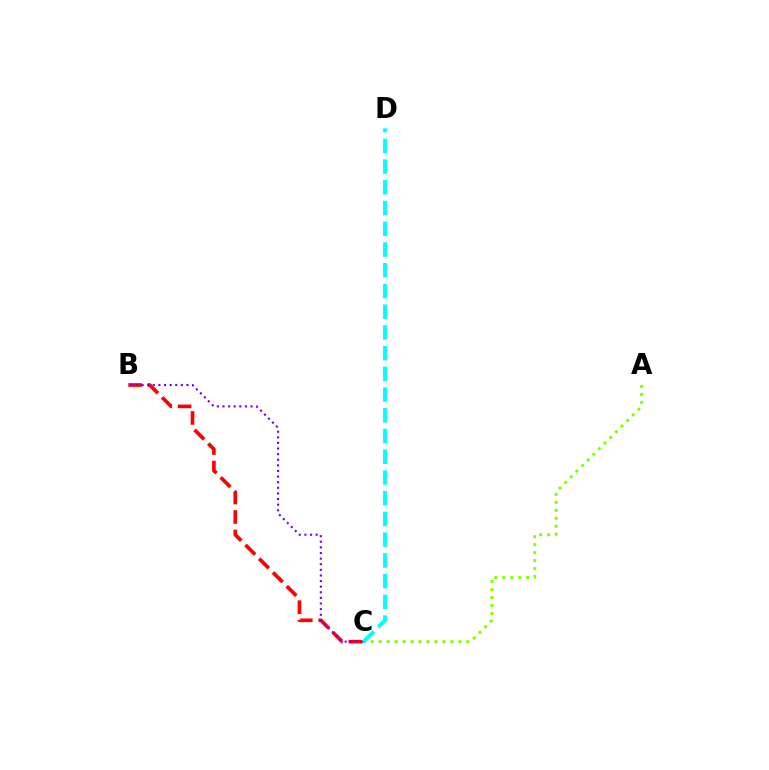{('A', 'C'): [{'color': '#84ff00', 'line_style': 'dotted', 'thickness': 2.16}], ('B', 'C'): [{'color': '#ff0000', 'line_style': 'dashed', 'thickness': 2.64}, {'color': '#7200ff', 'line_style': 'dotted', 'thickness': 1.52}], ('C', 'D'): [{'color': '#00fff6', 'line_style': 'dashed', 'thickness': 2.82}]}